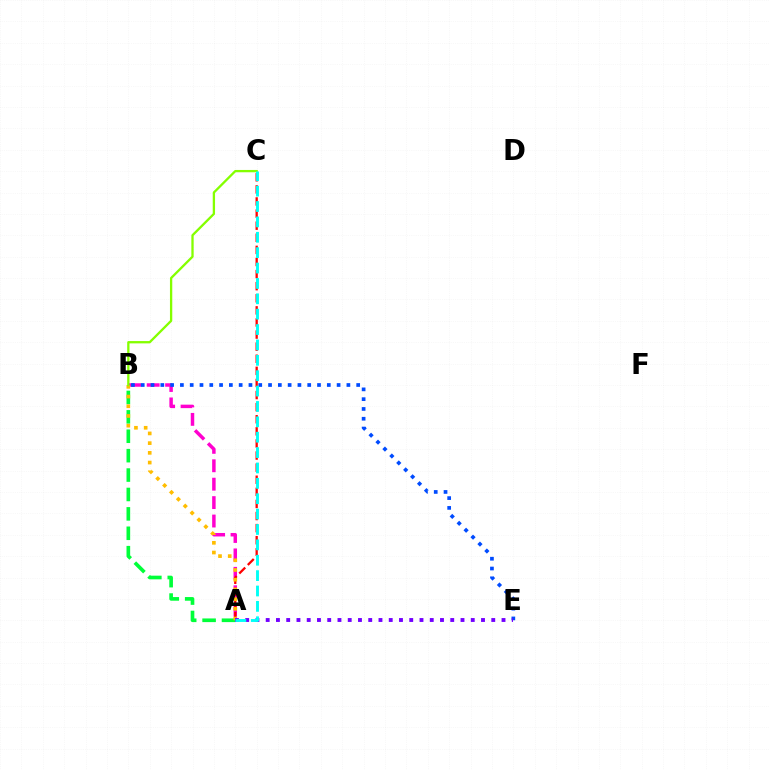{('A', 'B'): [{'color': '#ff00cf', 'line_style': 'dashed', 'thickness': 2.5}, {'color': '#00ff39', 'line_style': 'dashed', 'thickness': 2.64}, {'color': '#ffbd00', 'line_style': 'dotted', 'thickness': 2.64}], ('A', 'C'): [{'color': '#ff0000', 'line_style': 'dashed', 'thickness': 1.64}, {'color': '#00fff6', 'line_style': 'dashed', 'thickness': 2.09}], ('B', 'C'): [{'color': '#84ff00', 'line_style': 'solid', 'thickness': 1.66}], ('B', 'E'): [{'color': '#004bff', 'line_style': 'dotted', 'thickness': 2.66}], ('A', 'E'): [{'color': '#7200ff', 'line_style': 'dotted', 'thickness': 2.79}]}